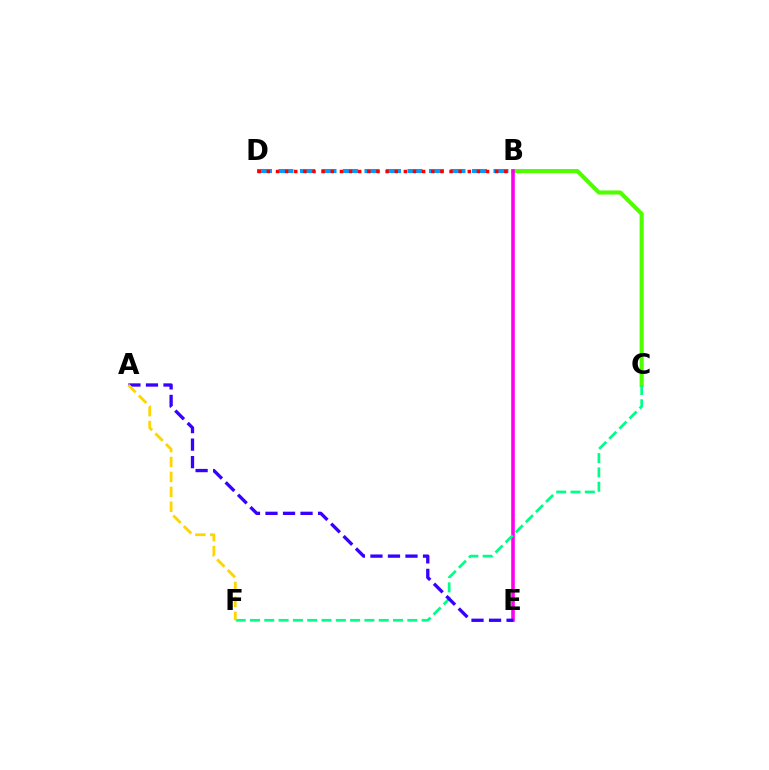{('B', 'C'): [{'color': '#4fff00', 'line_style': 'solid', 'thickness': 2.96}], ('B', 'D'): [{'color': '#009eff', 'line_style': 'dashed', 'thickness': 2.92}, {'color': '#ff0000', 'line_style': 'dotted', 'thickness': 2.48}], ('B', 'E'): [{'color': '#ff00ed', 'line_style': 'solid', 'thickness': 2.58}], ('C', 'F'): [{'color': '#00ff86', 'line_style': 'dashed', 'thickness': 1.94}], ('A', 'E'): [{'color': '#3700ff', 'line_style': 'dashed', 'thickness': 2.38}], ('A', 'F'): [{'color': '#ffd500', 'line_style': 'dashed', 'thickness': 2.03}]}